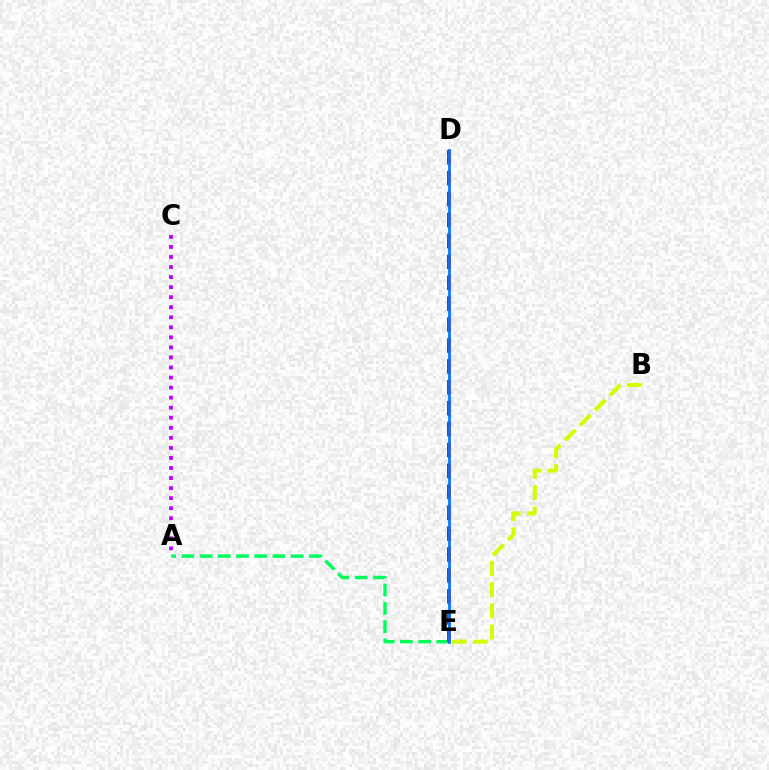{('A', 'C'): [{'color': '#b900ff', 'line_style': 'dotted', 'thickness': 2.73}], ('A', 'E'): [{'color': '#00ff5c', 'line_style': 'dashed', 'thickness': 2.48}], ('B', 'E'): [{'color': '#d1ff00', 'line_style': 'dashed', 'thickness': 2.88}], ('D', 'E'): [{'color': '#ff0000', 'line_style': 'dashed', 'thickness': 2.84}, {'color': '#0074ff', 'line_style': 'solid', 'thickness': 1.95}]}